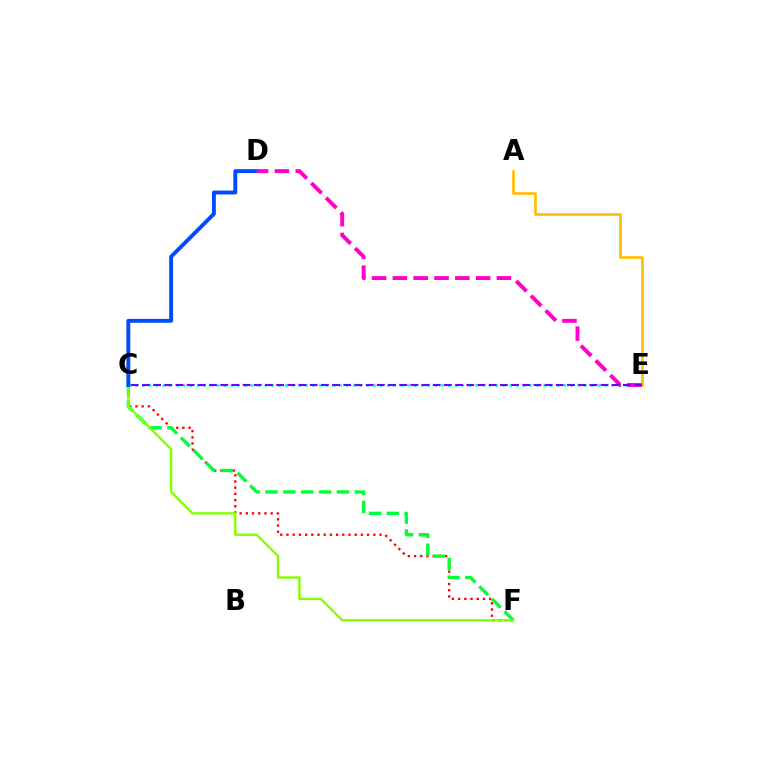{('C', 'F'): [{'color': '#ff0000', 'line_style': 'dotted', 'thickness': 1.69}, {'color': '#00ff39', 'line_style': 'dashed', 'thickness': 2.42}, {'color': '#84ff00', 'line_style': 'solid', 'thickness': 1.71}], ('A', 'E'): [{'color': '#ffbd00', 'line_style': 'solid', 'thickness': 1.9}], ('C', 'E'): [{'color': '#00fff6', 'line_style': 'dotted', 'thickness': 1.85}, {'color': '#7200ff', 'line_style': 'dashed', 'thickness': 1.52}], ('C', 'D'): [{'color': '#004bff', 'line_style': 'solid', 'thickness': 2.81}], ('D', 'E'): [{'color': '#ff00cf', 'line_style': 'dashed', 'thickness': 2.83}]}